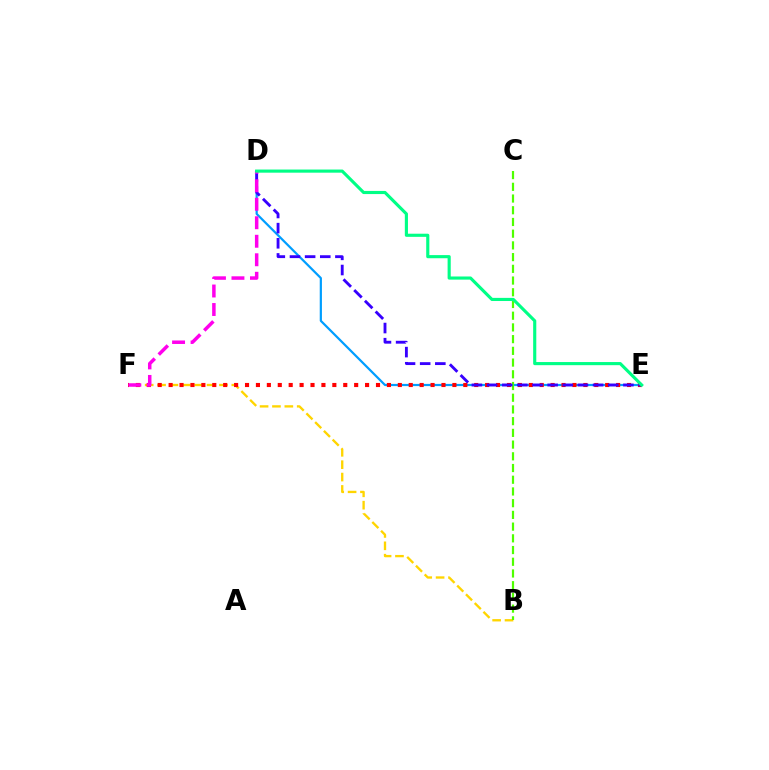{('D', 'E'): [{'color': '#009eff', 'line_style': 'solid', 'thickness': 1.59}, {'color': '#3700ff', 'line_style': 'dashed', 'thickness': 2.06}, {'color': '#00ff86', 'line_style': 'solid', 'thickness': 2.26}], ('B', 'F'): [{'color': '#ffd500', 'line_style': 'dashed', 'thickness': 1.68}], ('E', 'F'): [{'color': '#ff0000', 'line_style': 'dotted', 'thickness': 2.97}], ('B', 'C'): [{'color': '#4fff00', 'line_style': 'dashed', 'thickness': 1.59}], ('D', 'F'): [{'color': '#ff00ed', 'line_style': 'dashed', 'thickness': 2.51}]}